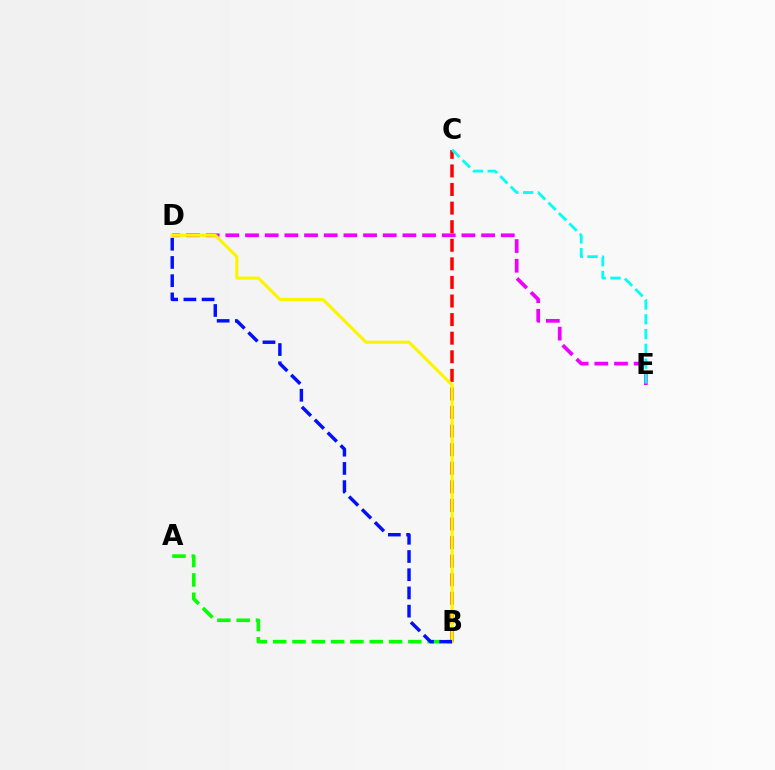{('D', 'E'): [{'color': '#ee00ff', 'line_style': 'dashed', 'thickness': 2.67}], ('B', 'C'): [{'color': '#ff0000', 'line_style': 'dashed', 'thickness': 2.52}], ('C', 'E'): [{'color': '#00fff6', 'line_style': 'dashed', 'thickness': 2.01}], ('B', 'D'): [{'color': '#fcf500', 'line_style': 'solid', 'thickness': 2.25}, {'color': '#0010ff', 'line_style': 'dashed', 'thickness': 2.47}], ('A', 'B'): [{'color': '#08ff00', 'line_style': 'dashed', 'thickness': 2.62}]}